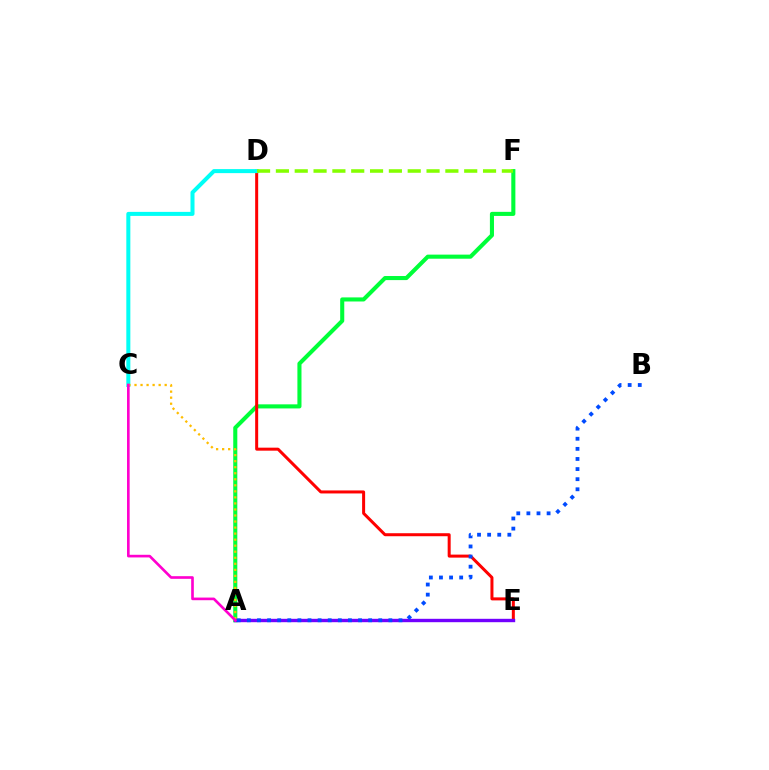{('A', 'F'): [{'color': '#00ff39', 'line_style': 'solid', 'thickness': 2.94}], ('D', 'E'): [{'color': '#ff0000', 'line_style': 'solid', 'thickness': 2.17}], ('C', 'D'): [{'color': '#00fff6', 'line_style': 'solid', 'thickness': 2.9}], ('D', 'F'): [{'color': '#84ff00', 'line_style': 'dashed', 'thickness': 2.56}], ('A', 'E'): [{'color': '#7200ff', 'line_style': 'solid', 'thickness': 2.44}], ('A', 'C'): [{'color': '#ffbd00', 'line_style': 'dotted', 'thickness': 1.64}, {'color': '#ff00cf', 'line_style': 'solid', 'thickness': 1.91}], ('A', 'B'): [{'color': '#004bff', 'line_style': 'dotted', 'thickness': 2.75}]}